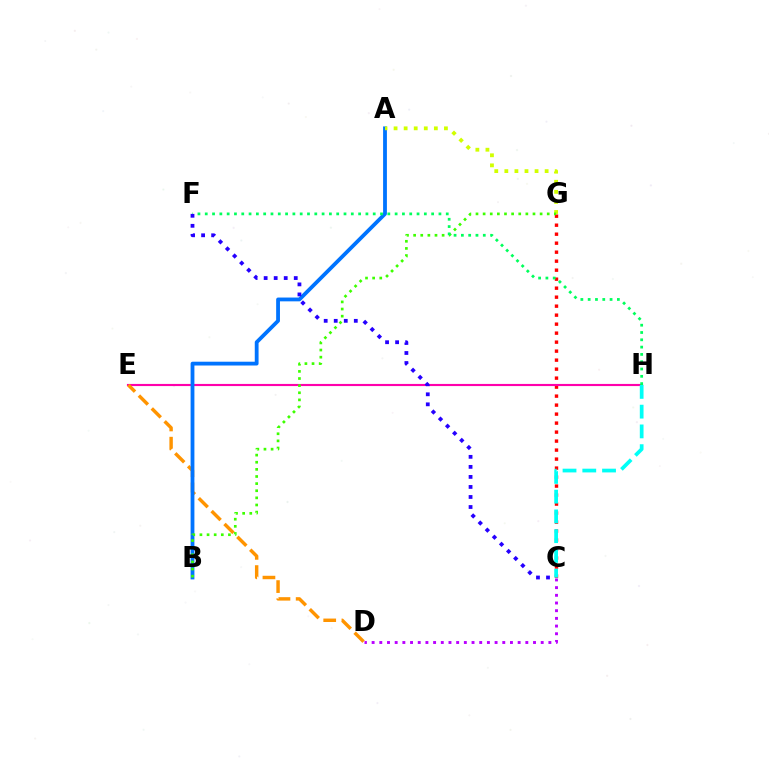{('C', 'G'): [{'color': '#ff0000', 'line_style': 'dotted', 'thickness': 2.44}], ('E', 'H'): [{'color': '#ff00ac', 'line_style': 'solid', 'thickness': 1.54}], ('D', 'E'): [{'color': '#ff9400', 'line_style': 'dashed', 'thickness': 2.47}], ('C', 'D'): [{'color': '#b900ff', 'line_style': 'dotted', 'thickness': 2.09}], ('A', 'B'): [{'color': '#0074ff', 'line_style': 'solid', 'thickness': 2.74}], ('A', 'G'): [{'color': '#d1ff00', 'line_style': 'dotted', 'thickness': 2.74}], ('B', 'G'): [{'color': '#3dff00', 'line_style': 'dotted', 'thickness': 1.94}], ('F', 'H'): [{'color': '#00ff5c', 'line_style': 'dotted', 'thickness': 1.98}], ('C', 'H'): [{'color': '#00fff6', 'line_style': 'dashed', 'thickness': 2.68}], ('C', 'F'): [{'color': '#2500ff', 'line_style': 'dotted', 'thickness': 2.73}]}